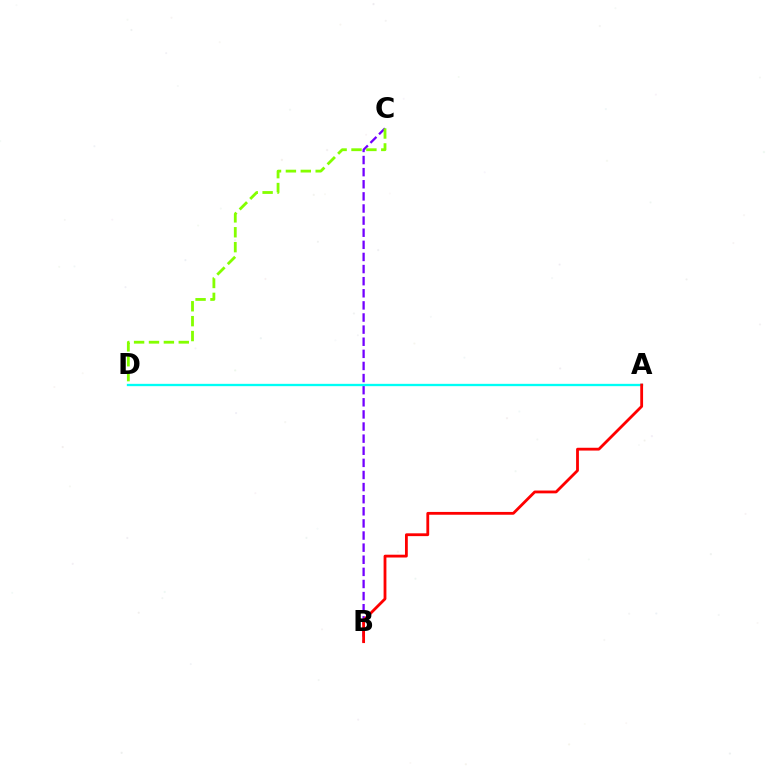{('B', 'C'): [{'color': '#7200ff', 'line_style': 'dashed', 'thickness': 1.65}], ('C', 'D'): [{'color': '#84ff00', 'line_style': 'dashed', 'thickness': 2.02}], ('A', 'D'): [{'color': '#00fff6', 'line_style': 'solid', 'thickness': 1.67}], ('A', 'B'): [{'color': '#ff0000', 'line_style': 'solid', 'thickness': 2.02}]}